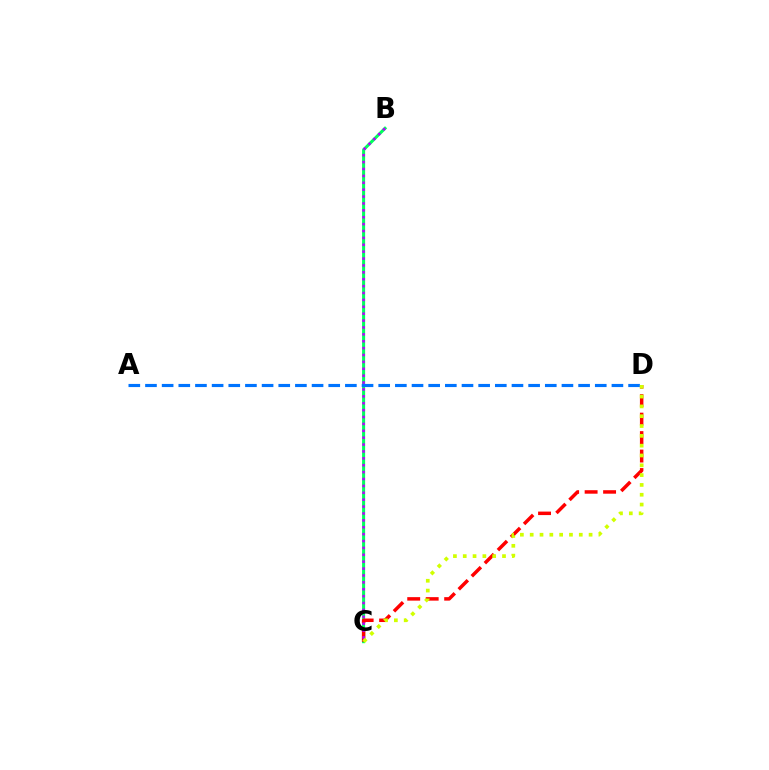{('B', 'C'): [{'color': '#00ff5c', 'line_style': 'solid', 'thickness': 2.19}, {'color': '#b900ff', 'line_style': 'dotted', 'thickness': 1.87}], ('C', 'D'): [{'color': '#ff0000', 'line_style': 'dashed', 'thickness': 2.51}, {'color': '#d1ff00', 'line_style': 'dotted', 'thickness': 2.67}], ('A', 'D'): [{'color': '#0074ff', 'line_style': 'dashed', 'thickness': 2.26}]}